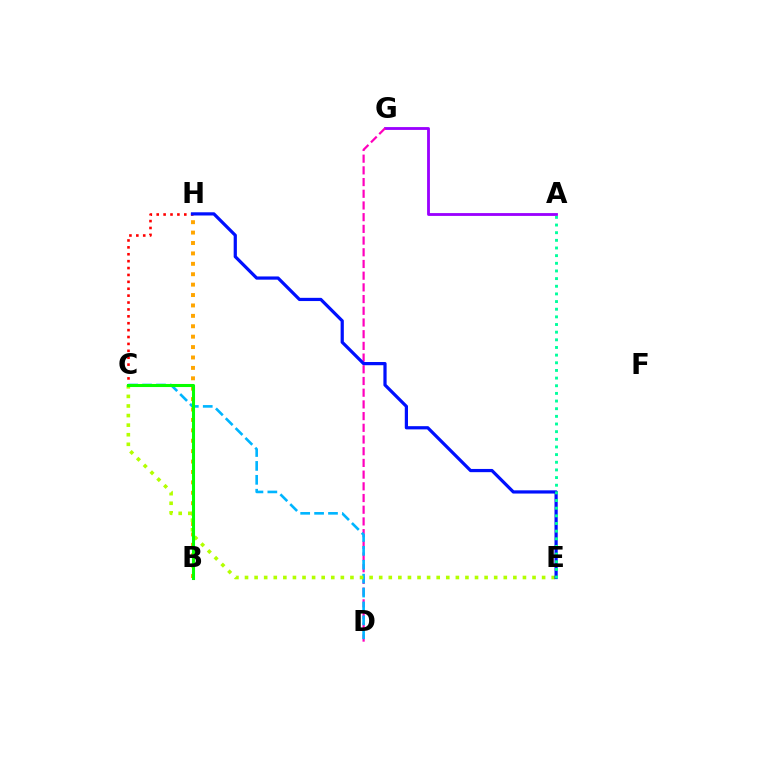{('C', 'H'): [{'color': '#ff0000', 'line_style': 'dotted', 'thickness': 1.87}], ('A', 'G'): [{'color': '#9b00ff', 'line_style': 'solid', 'thickness': 2.04}], ('D', 'G'): [{'color': '#ff00bd', 'line_style': 'dashed', 'thickness': 1.59}], ('C', 'D'): [{'color': '#00b5ff', 'line_style': 'dashed', 'thickness': 1.89}], ('B', 'H'): [{'color': '#ffa500', 'line_style': 'dotted', 'thickness': 2.83}], ('C', 'E'): [{'color': '#b3ff00', 'line_style': 'dotted', 'thickness': 2.6}], ('E', 'H'): [{'color': '#0010ff', 'line_style': 'solid', 'thickness': 2.32}], ('A', 'E'): [{'color': '#00ff9d', 'line_style': 'dotted', 'thickness': 2.08}], ('B', 'C'): [{'color': '#08ff00', 'line_style': 'solid', 'thickness': 2.21}]}